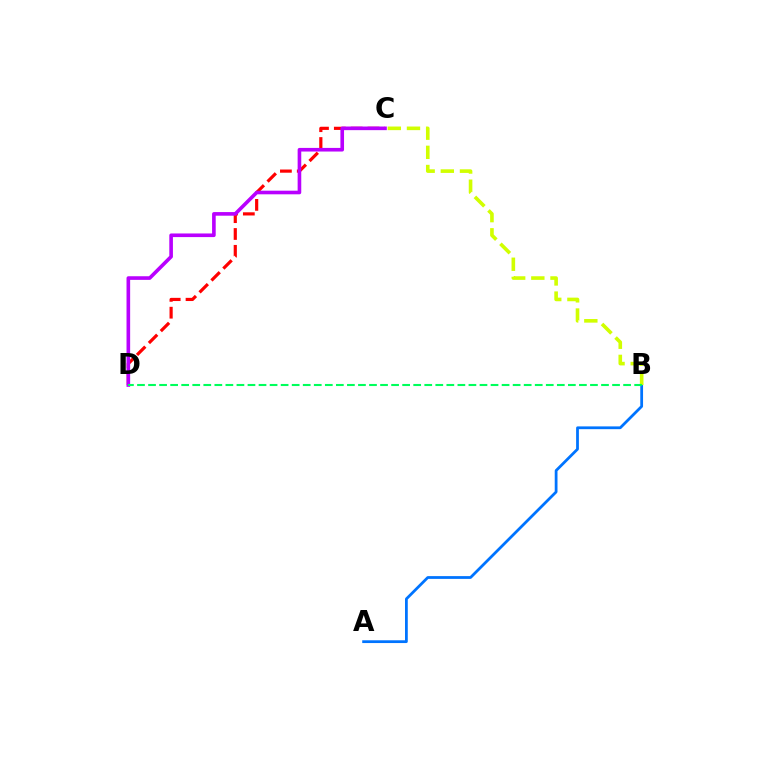{('C', 'D'): [{'color': '#ff0000', 'line_style': 'dashed', 'thickness': 2.29}, {'color': '#b900ff', 'line_style': 'solid', 'thickness': 2.61}], ('A', 'B'): [{'color': '#0074ff', 'line_style': 'solid', 'thickness': 1.99}], ('B', 'C'): [{'color': '#d1ff00', 'line_style': 'dashed', 'thickness': 2.6}], ('B', 'D'): [{'color': '#00ff5c', 'line_style': 'dashed', 'thickness': 1.5}]}